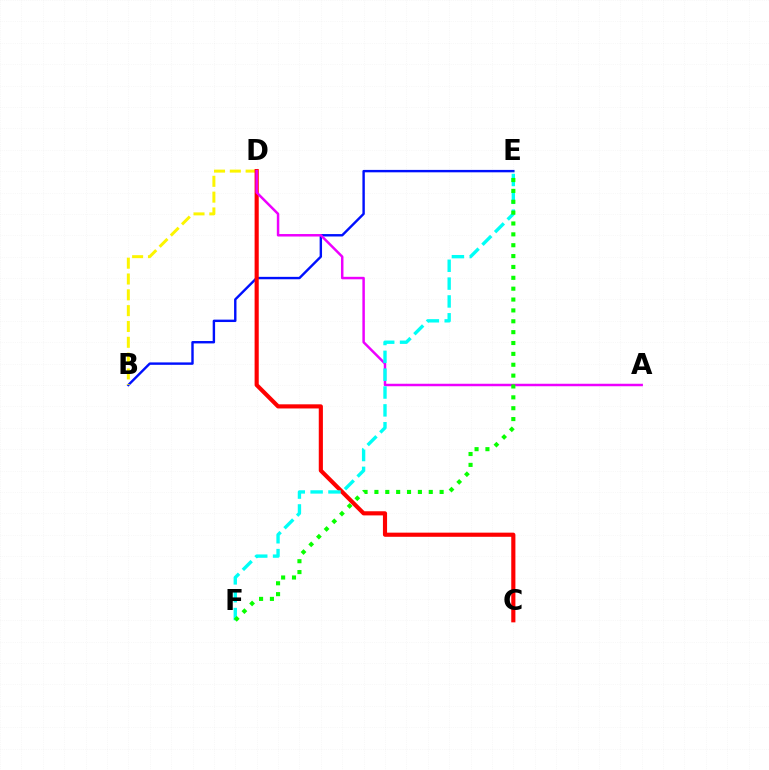{('B', 'E'): [{'color': '#0010ff', 'line_style': 'solid', 'thickness': 1.73}], ('B', 'D'): [{'color': '#fcf500', 'line_style': 'dashed', 'thickness': 2.15}], ('C', 'D'): [{'color': '#ff0000', 'line_style': 'solid', 'thickness': 2.98}], ('A', 'D'): [{'color': '#ee00ff', 'line_style': 'solid', 'thickness': 1.79}], ('E', 'F'): [{'color': '#00fff6', 'line_style': 'dashed', 'thickness': 2.42}, {'color': '#08ff00', 'line_style': 'dotted', 'thickness': 2.95}]}